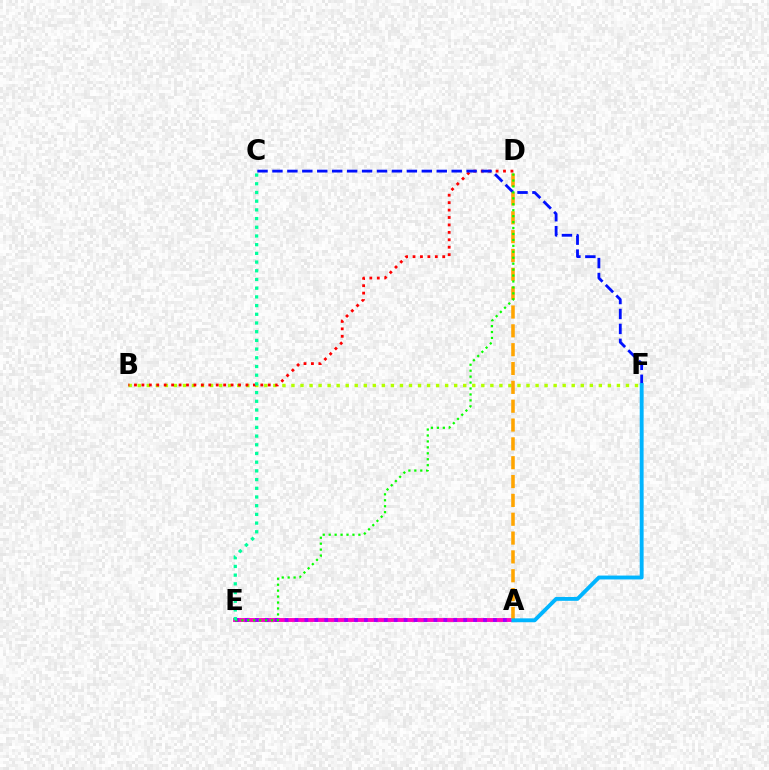{('B', 'F'): [{'color': '#b3ff00', 'line_style': 'dotted', 'thickness': 2.46}], ('A', 'E'): [{'color': '#ff00bd', 'line_style': 'solid', 'thickness': 2.8}, {'color': '#9b00ff', 'line_style': 'dotted', 'thickness': 2.7}], ('B', 'D'): [{'color': '#ff0000', 'line_style': 'dotted', 'thickness': 2.02}], ('C', 'F'): [{'color': '#0010ff', 'line_style': 'dashed', 'thickness': 2.03}], ('A', 'D'): [{'color': '#ffa500', 'line_style': 'dashed', 'thickness': 2.56}], ('D', 'E'): [{'color': '#08ff00', 'line_style': 'dotted', 'thickness': 1.61}], ('C', 'E'): [{'color': '#00ff9d', 'line_style': 'dotted', 'thickness': 2.36}], ('A', 'F'): [{'color': '#00b5ff', 'line_style': 'solid', 'thickness': 2.79}]}